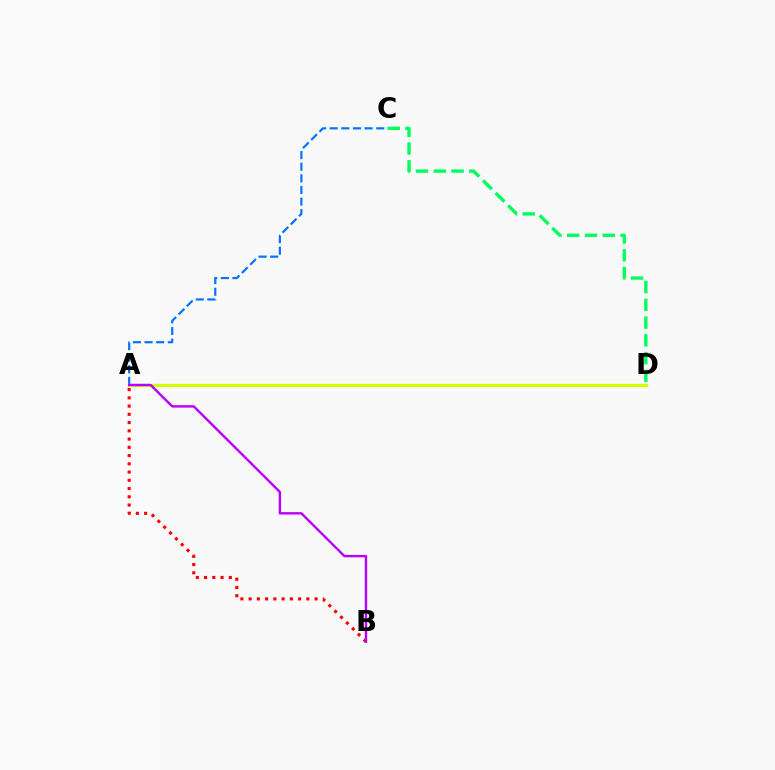{('A', 'C'): [{'color': '#0074ff', 'line_style': 'dashed', 'thickness': 1.58}], ('A', 'D'): [{'color': '#d1ff00', 'line_style': 'solid', 'thickness': 2.32}], ('A', 'B'): [{'color': '#ff0000', 'line_style': 'dotted', 'thickness': 2.24}, {'color': '#b900ff', 'line_style': 'solid', 'thickness': 1.73}], ('C', 'D'): [{'color': '#00ff5c', 'line_style': 'dashed', 'thickness': 2.41}]}